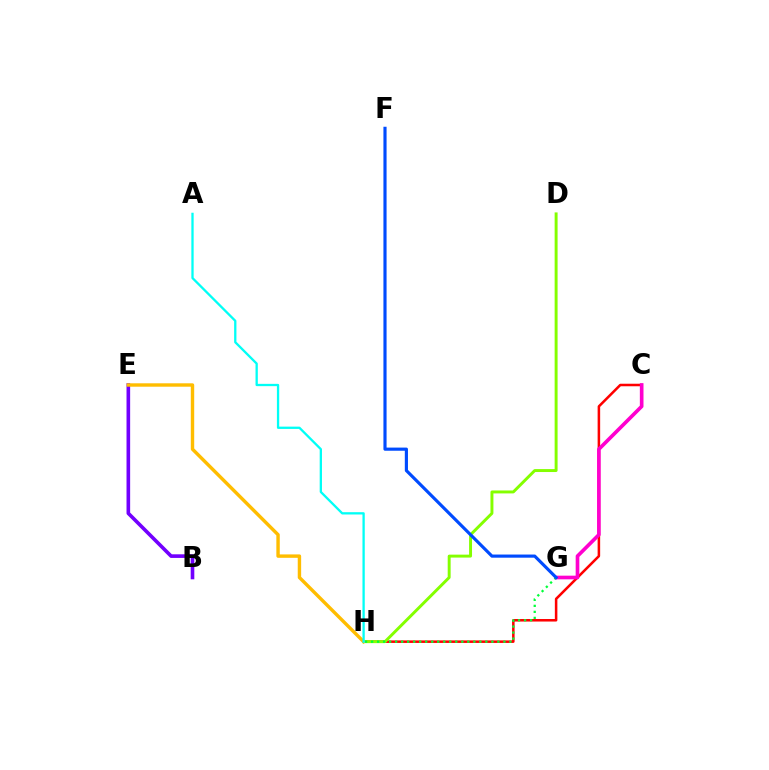{('B', 'E'): [{'color': '#7200ff', 'line_style': 'solid', 'thickness': 2.61}], ('C', 'H'): [{'color': '#ff0000', 'line_style': 'solid', 'thickness': 1.82}], ('C', 'G'): [{'color': '#ff00cf', 'line_style': 'solid', 'thickness': 2.63}], ('D', 'H'): [{'color': '#84ff00', 'line_style': 'solid', 'thickness': 2.12}], ('E', 'H'): [{'color': '#ffbd00', 'line_style': 'solid', 'thickness': 2.45}], ('G', 'H'): [{'color': '#00ff39', 'line_style': 'dotted', 'thickness': 1.63}], ('F', 'G'): [{'color': '#004bff', 'line_style': 'solid', 'thickness': 2.27}], ('A', 'H'): [{'color': '#00fff6', 'line_style': 'solid', 'thickness': 1.66}]}